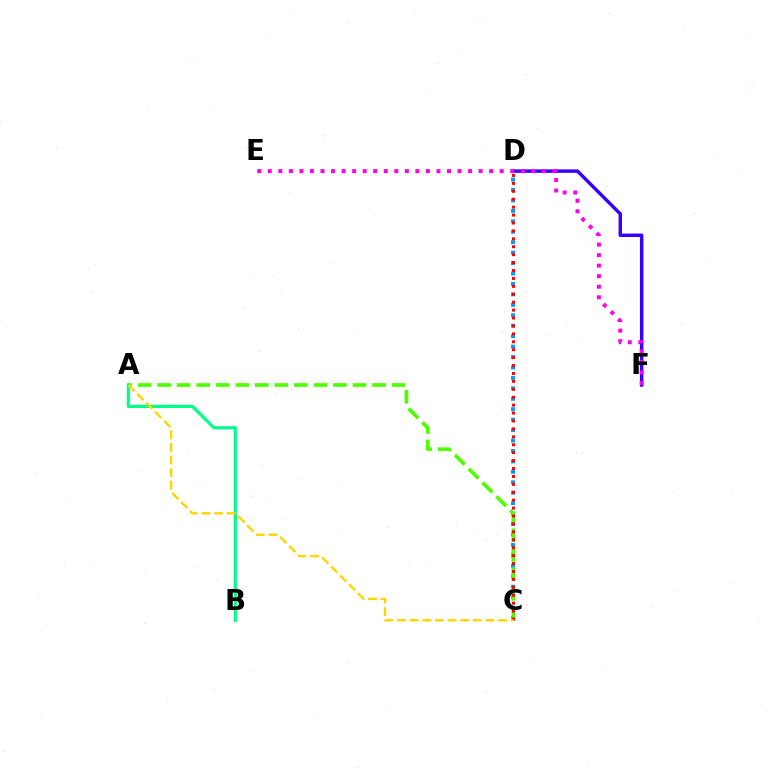{('C', 'D'): [{'color': '#009eff', 'line_style': 'dotted', 'thickness': 2.84}, {'color': '#ff0000', 'line_style': 'dotted', 'thickness': 2.15}], ('A', 'C'): [{'color': '#4fff00', 'line_style': 'dashed', 'thickness': 2.65}, {'color': '#ffd500', 'line_style': 'dashed', 'thickness': 1.71}], ('D', 'F'): [{'color': '#3700ff', 'line_style': 'solid', 'thickness': 2.49}], ('E', 'F'): [{'color': '#ff00ed', 'line_style': 'dotted', 'thickness': 2.86}], ('A', 'B'): [{'color': '#00ff86', 'line_style': 'solid', 'thickness': 2.3}]}